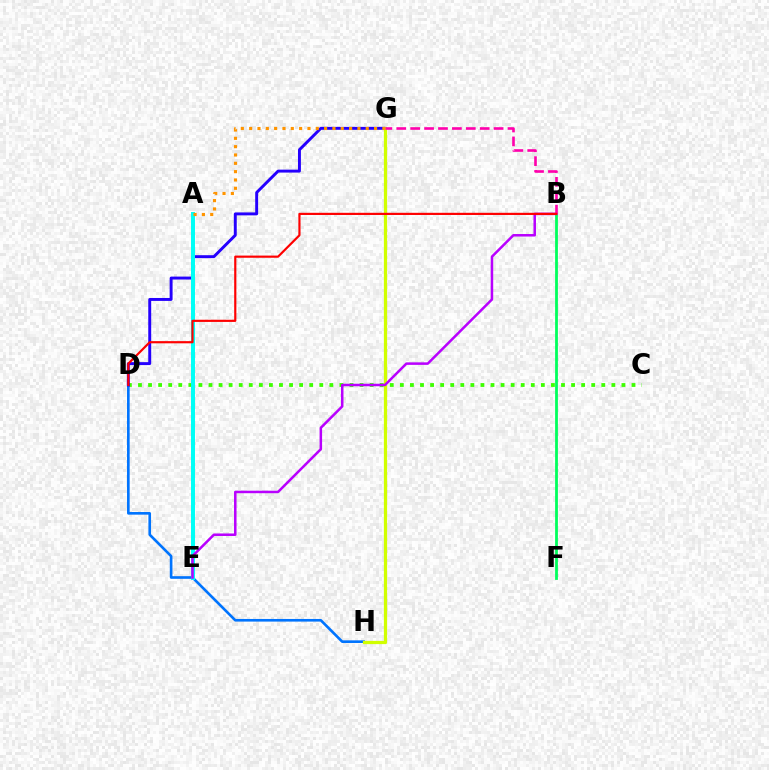{('C', 'D'): [{'color': '#3dff00', 'line_style': 'dotted', 'thickness': 2.74}], ('D', 'H'): [{'color': '#0074ff', 'line_style': 'solid', 'thickness': 1.9}], ('D', 'G'): [{'color': '#2500ff', 'line_style': 'solid', 'thickness': 2.11}], ('A', 'E'): [{'color': '#00fff6', 'line_style': 'solid', 'thickness': 2.86}], ('B', 'F'): [{'color': '#00ff5c', 'line_style': 'solid', 'thickness': 2.01}], ('G', 'H'): [{'color': '#d1ff00', 'line_style': 'solid', 'thickness': 2.33}], ('B', 'E'): [{'color': '#b900ff', 'line_style': 'solid', 'thickness': 1.81}], ('A', 'G'): [{'color': '#ff9400', 'line_style': 'dotted', 'thickness': 2.26}], ('B', 'G'): [{'color': '#ff00ac', 'line_style': 'dashed', 'thickness': 1.89}], ('B', 'D'): [{'color': '#ff0000', 'line_style': 'solid', 'thickness': 1.57}]}